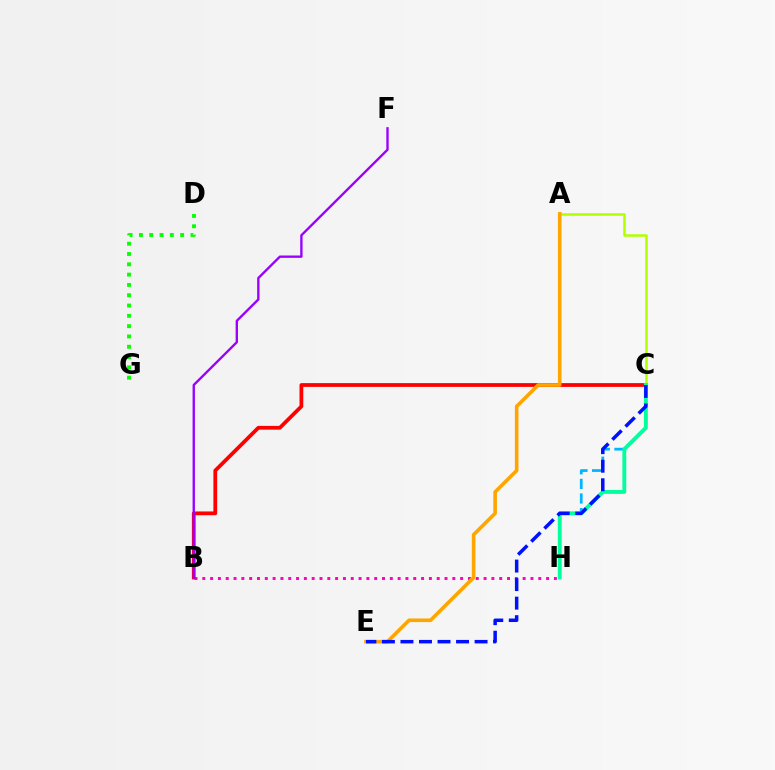{('B', 'H'): [{'color': '#ff00bd', 'line_style': 'dotted', 'thickness': 2.12}], ('B', 'C'): [{'color': '#ff0000', 'line_style': 'solid', 'thickness': 2.72}], ('A', 'C'): [{'color': '#b3ff00', 'line_style': 'solid', 'thickness': 1.82}], ('B', 'F'): [{'color': '#9b00ff', 'line_style': 'solid', 'thickness': 1.7}], ('C', 'H'): [{'color': '#00b5ff', 'line_style': 'dashed', 'thickness': 1.98}, {'color': '#00ff9d', 'line_style': 'solid', 'thickness': 2.77}], ('D', 'G'): [{'color': '#08ff00', 'line_style': 'dotted', 'thickness': 2.8}], ('A', 'E'): [{'color': '#ffa500', 'line_style': 'solid', 'thickness': 2.6}], ('C', 'E'): [{'color': '#0010ff', 'line_style': 'dashed', 'thickness': 2.52}]}